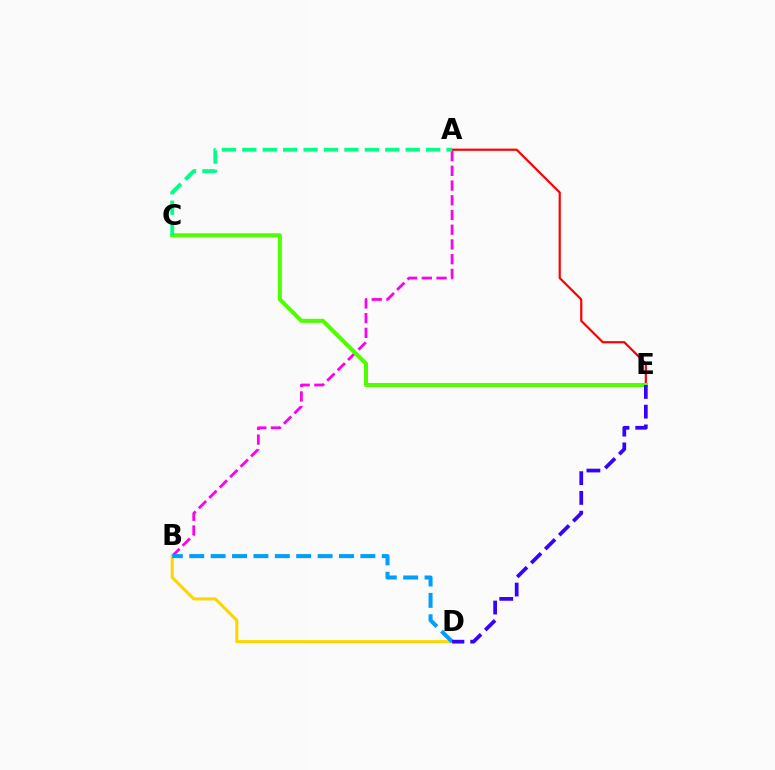{('A', 'E'): [{'color': '#ff0000', 'line_style': 'solid', 'thickness': 1.59}], ('A', 'B'): [{'color': '#ff00ed', 'line_style': 'dashed', 'thickness': 2.0}], ('B', 'D'): [{'color': '#ffd500', 'line_style': 'solid', 'thickness': 2.22}, {'color': '#009eff', 'line_style': 'dashed', 'thickness': 2.91}], ('C', 'E'): [{'color': '#4fff00', 'line_style': 'solid', 'thickness': 2.92}], ('D', 'E'): [{'color': '#3700ff', 'line_style': 'dashed', 'thickness': 2.68}], ('A', 'C'): [{'color': '#00ff86', 'line_style': 'dashed', 'thickness': 2.77}]}